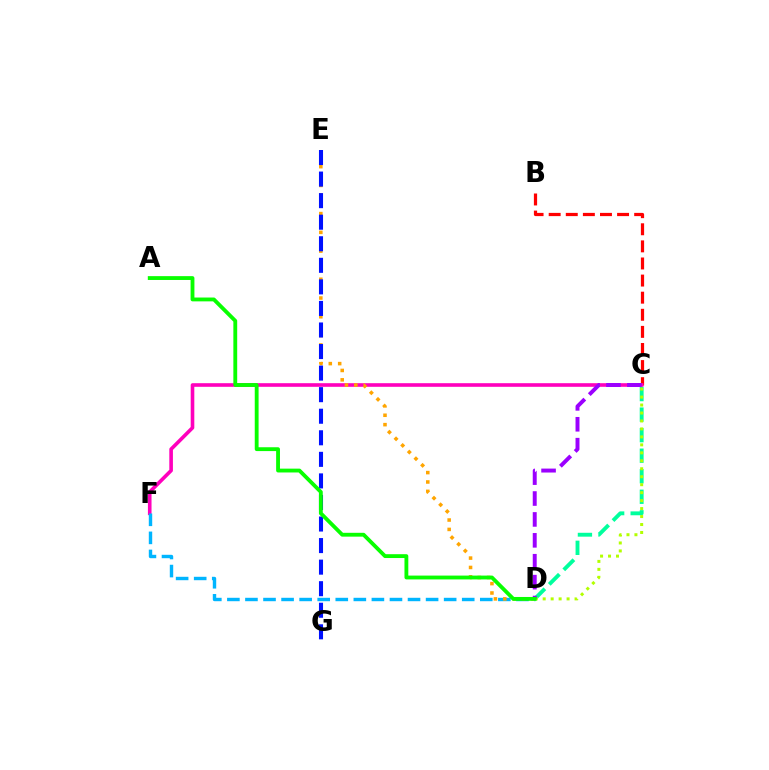{('B', 'C'): [{'color': '#ff0000', 'line_style': 'dashed', 'thickness': 2.32}], ('C', 'F'): [{'color': '#ff00bd', 'line_style': 'solid', 'thickness': 2.61}], ('D', 'F'): [{'color': '#00b5ff', 'line_style': 'dashed', 'thickness': 2.45}], ('D', 'E'): [{'color': '#ffa500', 'line_style': 'dotted', 'thickness': 2.55}], ('E', 'G'): [{'color': '#0010ff', 'line_style': 'dashed', 'thickness': 2.93}], ('C', 'D'): [{'color': '#00ff9d', 'line_style': 'dashed', 'thickness': 2.79}, {'color': '#b3ff00', 'line_style': 'dotted', 'thickness': 2.16}, {'color': '#9b00ff', 'line_style': 'dashed', 'thickness': 2.84}], ('A', 'D'): [{'color': '#08ff00', 'line_style': 'solid', 'thickness': 2.76}]}